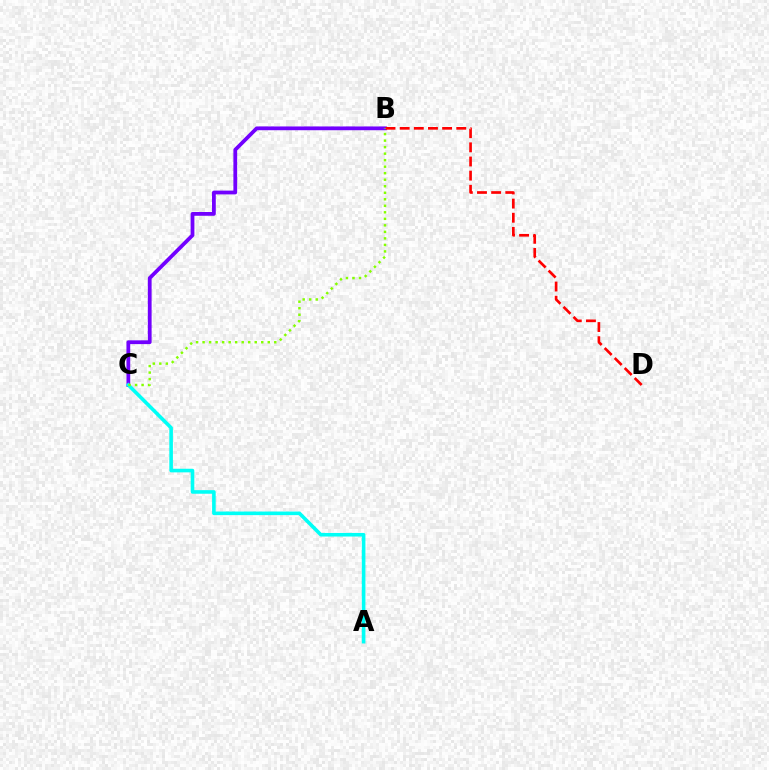{('B', 'C'): [{'color': '#7200ff', 'line_style': 'solid', 'thickness': 2.72}, {'color': '#84ff00', 'line_style': 'dotted', 'thickness': 1.77}], ('B', 'D'): [{'color': '#ff0000', 'line_style': 'dashed', 'thickness': 1.92}], ('A', 'C'): [{'color': '#00fff6', 'line_style': 'solid', 'thickness': 2.59}]}